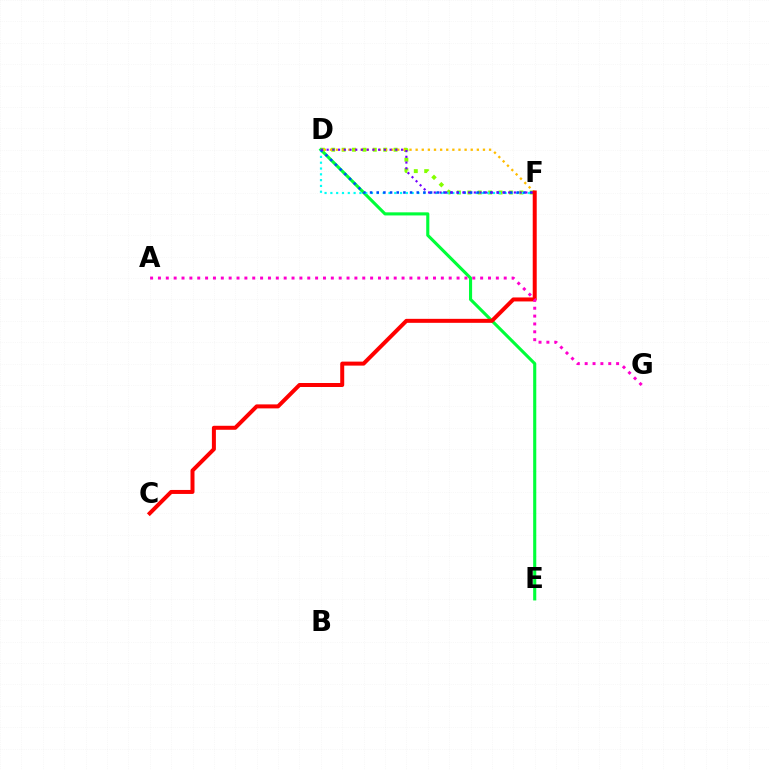{('D', 'E'): [{'color': '#00ff39', 'line_style': 'solid', 'thickness': 2.23}], ('D', 'F'): [{'color': '#84ff00', 'line_style': 'dotted', 'thickness': 2.83}, {'color': '#ffbd00', 'line_style': 'dotted', 'thickness': 1.66}, {'color': '#00fff6', 'line_style': 'dotted', 'thickness': 1.58}, {'color': '#004bff', 'line_style': 'dotted', 'thickness': 1.81}, {'color': '#7200ff', 'line_style': 'dotted', 'thickness': 1.56}], ('C', 'F'): [{'color': '#ff0000', 'line_style': 'solid', 'thickness': 2.87}], ('A', 'G'): [{'color': '#ff00cf', 'line_style': 'dotted', 'thickness': 2.14}]}